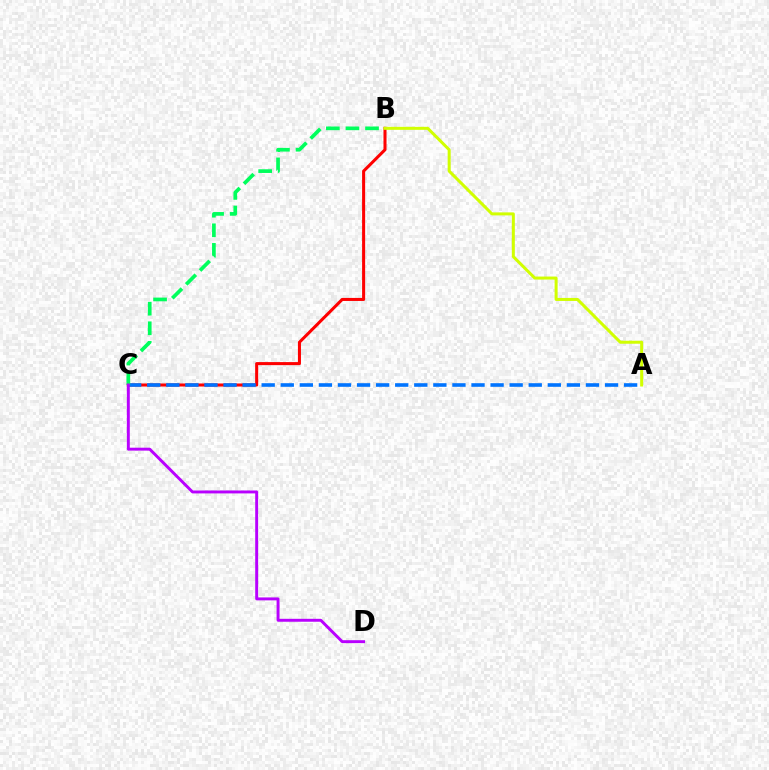{('B', 'C'): [{'color': '#ff0000', 'line_style': 'solid', 'thickness': 2.19}, {'color': '#00ff5c', 'line_style': 'dashed', 'thickness': 2.66}], ('A', 'C'): [{'color': '#0074ff', 'line_style': 'dashed', 'thickness': 2.59}], ('A', 'B'): [{'color': '#d1ff00', 'line_style': 'solid', 'thickness': 2.17}], ('C', 'D'): [{'color': '#b900ff', 'line_style': 'solid', 'thickness': 2.11}]}